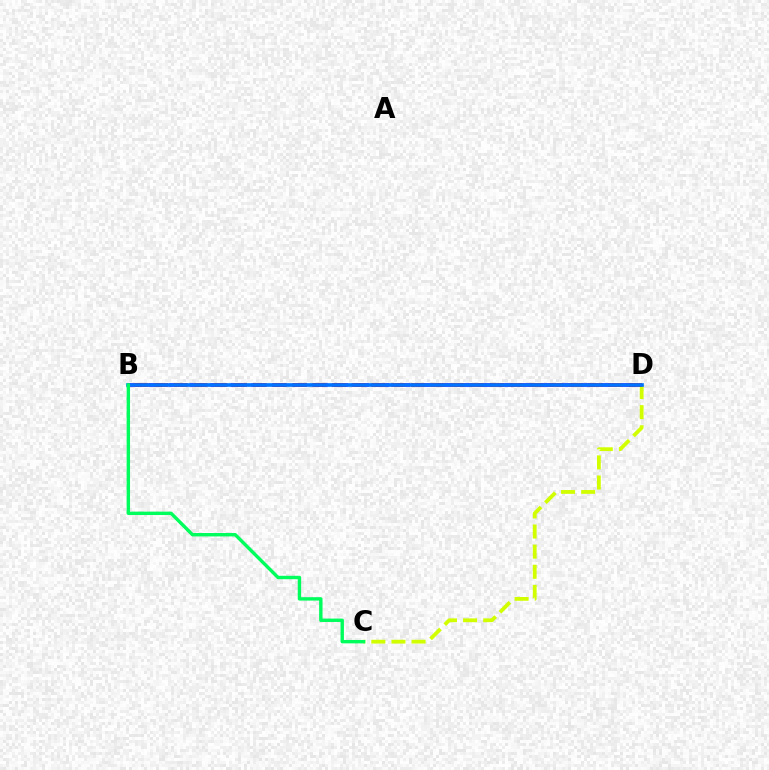{('C', 'D'): [{'color': '#d1ff00', 'line_style': 'dashed', 'thickness': 2.73}], ('B', 'D'): [{'color': '#b900ff', 'line_style': 'dashed', 'thickness': 2.8}, {'color': '#ff0000', 'line_style': 'dashed', 'thickness': 2.68}, {'color': '#0074ff', 'line_style': 'solid', 'thickness': 2.63}], ('B', 'C'): [{'color': '#00ff5c', 'line_style': 'solid', 'thickness': 2.45}]}